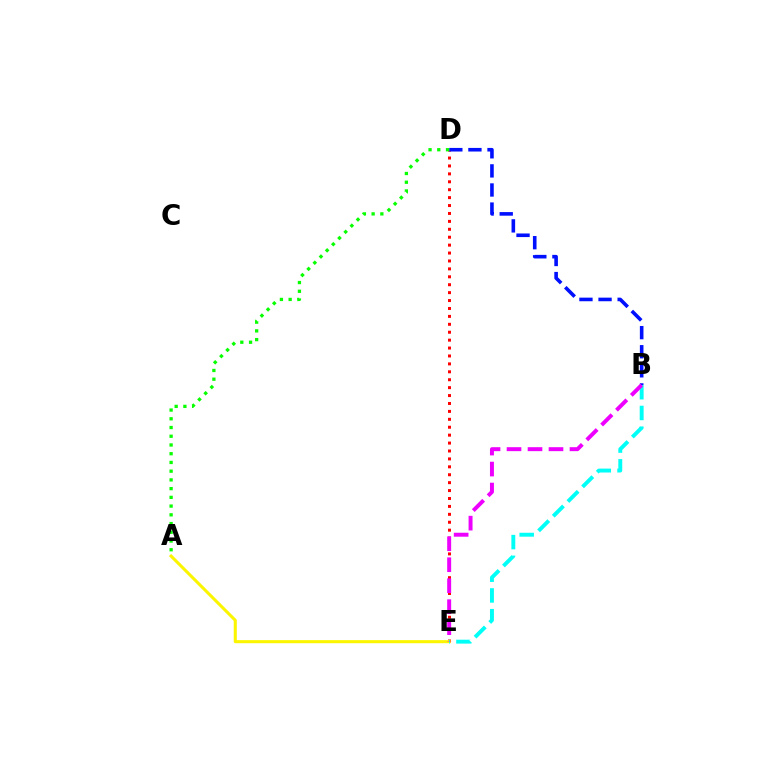{('D', 'E'): [{'color': '#ff0000', 'line_style': 'dotted', 'thickness': 2.15}], ('B', 'D'): [{'color': '#0010ff', 'line_style': 'dashed', 'thickness': 2.59}], ('A', 'D'): [{'color': '#08ff00', 'line_style': 'dotted', 'thickness': 2.37}], ('A', 'E'): [{'color': '#fcf500', 'line_style': 'solid', 'thickness': 2.21}], ('B', 'E'): [{'color': '#00fff6', 'line_style': 'dashed', 'thickness': 2.82}, {'color': '#ee00ff', 'line_style': 'dashed', 'thickness': 2.85}]}